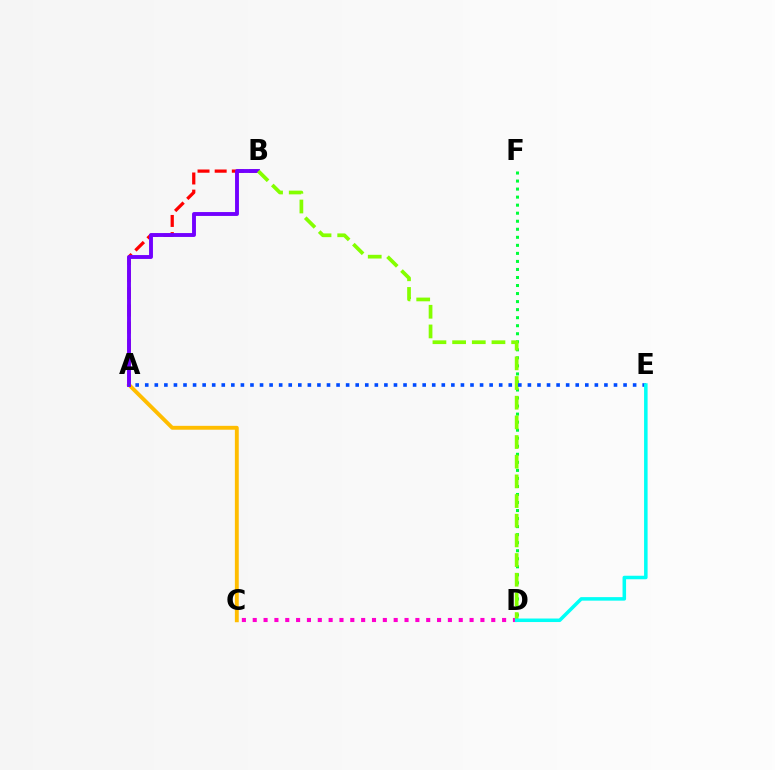{('A', 'B'): [{'color': '#ff0000', 'line_style': 'dashed', 'thickness': 2.33}, {'color': '#7200ff', 'line_style': 'solid', 'thickness': 2.8}], ('D', 'F'): [{'color': '#00ff39', 'line_style': 'dotted', 'thickness': 2.18}], ('A', 'C'): [{'color': '#ffbd00', 'line_style': 'solid', 'thickness': 2.79}], ('C', 'D'): [{'color': '#ff00cf', 'line_style': 'dotted', 'thickness': 2.95}], ('B', 'D'): [{'color': '#84ff00', 'line_style': 'dashed', 'thickness': 2.67}], ('A', 'E'): [{'color': '#004bff', 'line_style': 'dotted', 'thickness': 2.6}], ('D', 'E'): [{'color': '#00fff6', 'line_style': 'solid', 'thickness': 2.54}]}